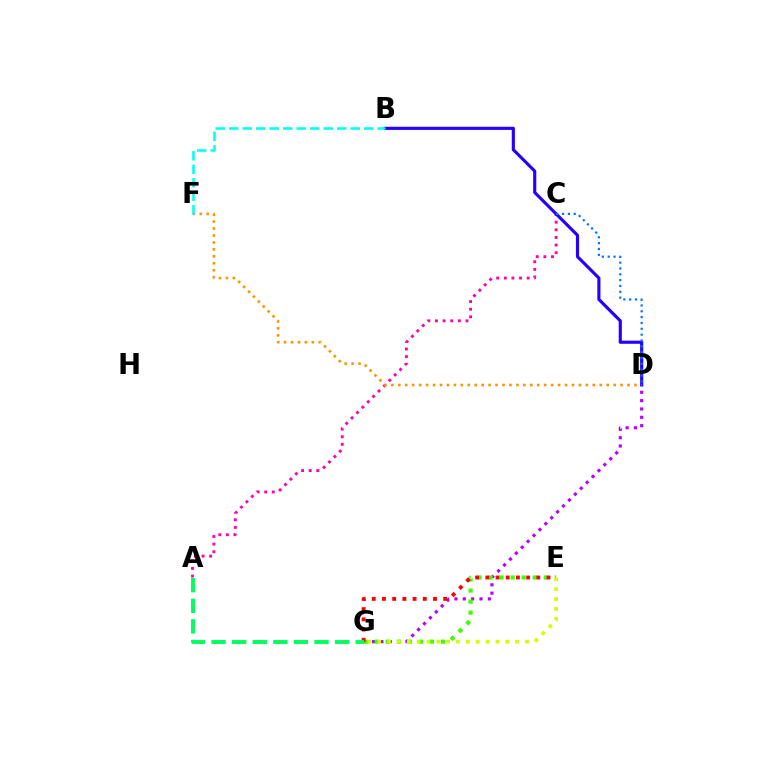{('A', 'C'): [{'color': '#ff00ac', 'line_style': 'dotted', 'thickness': 2.07}], ('D', 'G'): [{'color': '#b900ff', 'line_style': 'dotted', 'thickness': 2.27}], ('E', 'G'): [{'color': '#3dff00', 'line_style': 'dotted', 'thickness': 3.0}, {'color': '#ff0000', 'line_style': 'dotted', 'thickness': 2.77}, {'color': '#d1ff00', 'line_style': 'dotted', 'thickness': 2.68}], ('A', 'G'): [{'color': '#00ff5c', 'line_style': 'dashed', 'thickness': 2.8}], ('B', 'D'): [{'color': '#2500ff', 'line_style': 'solid', 'thickness': 2.26}], ('D', 'F'): [{'color': '#ff9400', 'line_style': 'dotted', 'thickness': 1.89}], ('B', 'F'): [{'color': '#00fff6', 'line_style': 'dashed', 'thickness': 1.83}], ('C', 'D'): [{'color': '#0074ff', 'line_style': 'dotted', 'thickness': 1.59}]}